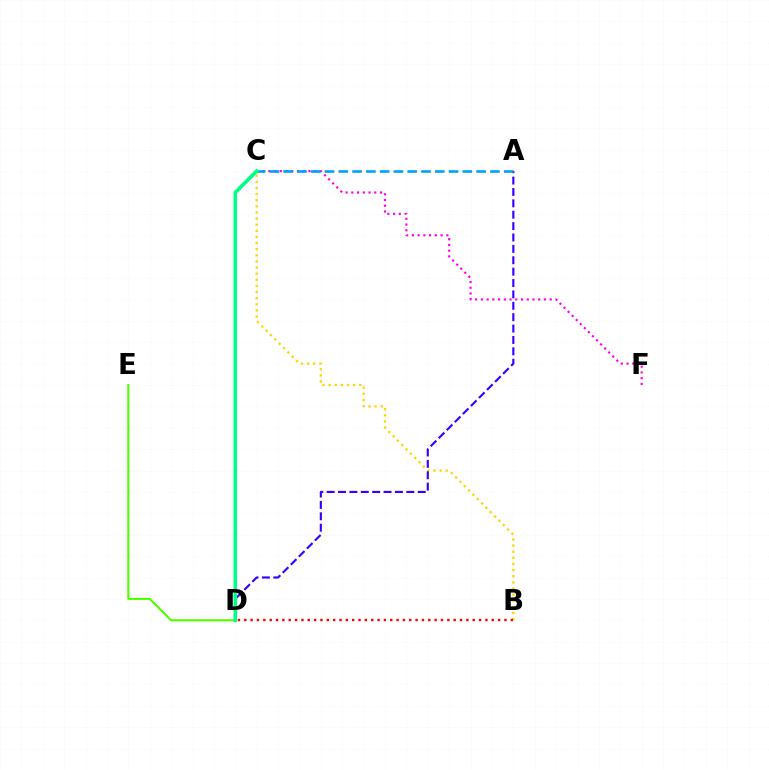{('B', 'C'): [{'color': '#ffd500', 'line_style': 'dotted', 'thickness': 1.66}], ('C', 'F'): [{'color': '#ff00ed', 'line_style': 'dotted', 'thickness': 1.56}], ('A', 'D'): [{'color': '#3700ff', 'line_style': 'dashed', 'thickness': 1.55}], ('D', 'E'): [{'color': '#4fff00', 'line_style': 'solid', 'thickness': 1.51}], ('B', 'D'): [{'color': '#ff0000', 'line_style': 'dotted', 'thickness': 1.72}], ('A', 'C'): [{'color': '#009eff', 'line_style': 'dashed', 'thickness': 1.87}], ('C', 'D'): [{'color': '#00ff86', 'line_style': 'solid', 'thickness': 2.61}]}